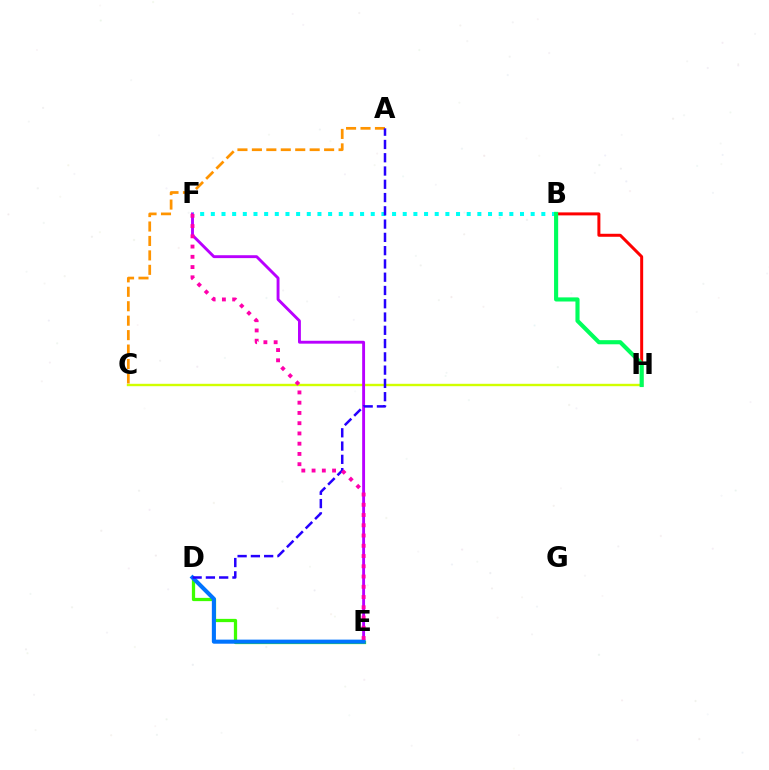{('B', 'H'): [{'color': '#ff0000', 'line_style': 'solid', 'thickness': 2.15}, {'color': '#00ff5c', 'line_style': 'solid', 'thickness': 2.97}], ('D', 'E'): [{'color': '#3dff00', 'line_style': 'solid', 'thickness': 2.34}, {'color': '#0074ff', 'line_style': 'solid', 'thickness': 2.94}], ('C', 'H'): [{'color': '#d1ff00', 'line_style': 'solid', 'thickness': 1.72}], ('E', 'F'): [{'color': '#b900ff', 'line_style': 'solid', 'thickness': 2.08}, {'color': '#ff00ac', 'line_style': 'dotted', 'thickness': 2.78}], ('A', 'C'): [{'color': '#ff9400', 'line_style': 'dashed', 'thickness': 1.96}], ('B', 'F'): [{'color': '#00fff6', 'line_style': 'dotted', 'thickness': 2.9}], ('A', 'D'): [{'color': '#2500ff', 'line_style': 'dashed', 'thickness': 1.8}]}